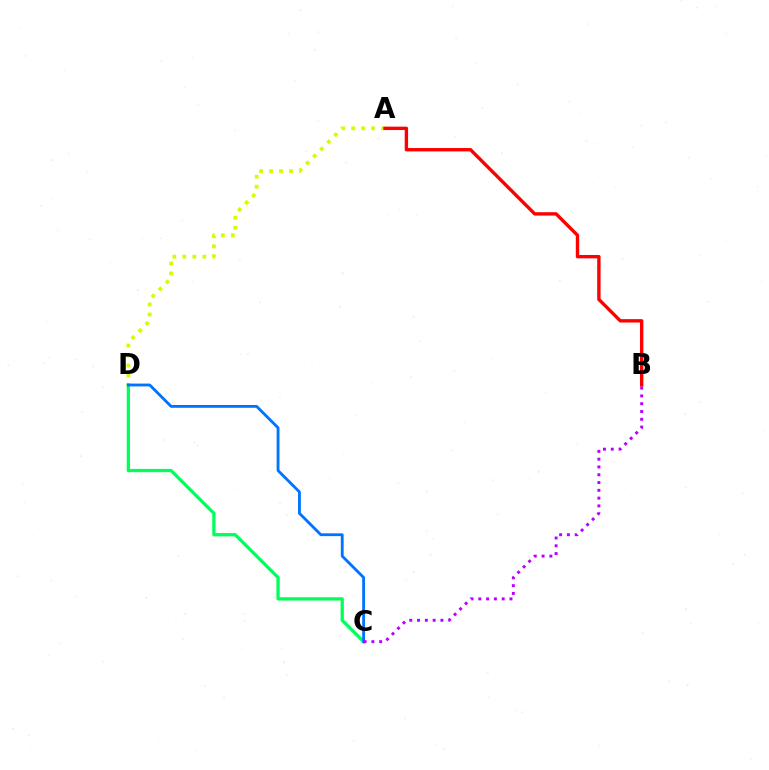{('A', 'D'): [{'color': '#d1ff00', 'line_style': 'dotted', 'thickness': 2.71}], ('C', 'D'): [{'color': '#00ff5c', 'line_style': 'solid', 'thickness': 2.36}, {'color': '#0074ff', 'line_style': 'solid', 'thickness': 2.04}], ('A', 'B'): [{'color': '#ff0000', 'line_style': 'solid', 'thickness': 2.43}], ('B', 'C'): [{'color': '#b900ff', 'line_style': 'dotted', 'thickness': 2.12}]}